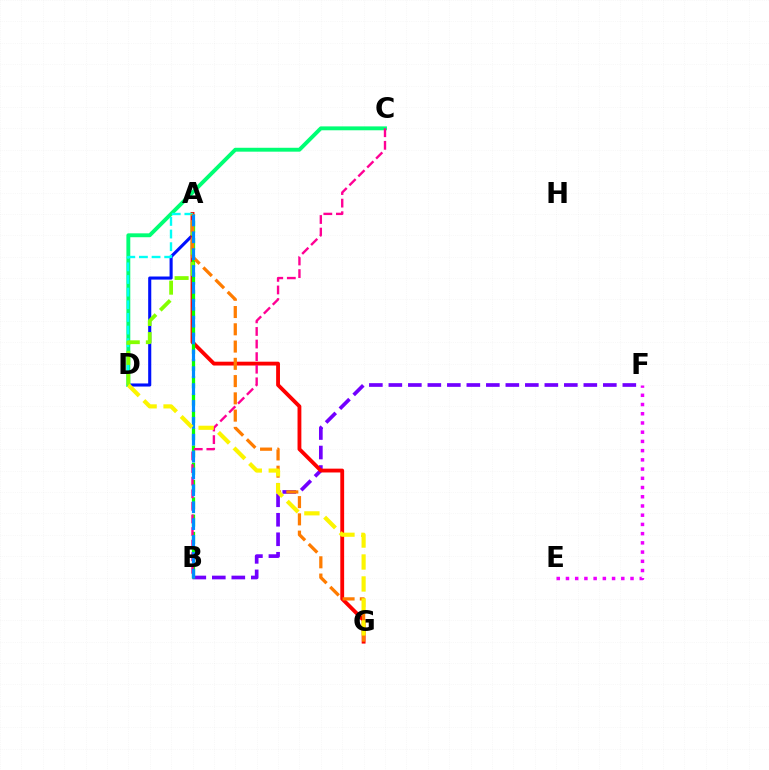{('A', 'D'): [{'color': '#0010ff', 'line_style': 'solid', 'thickness': 2.23}, {'color': '#00fff6', 'line_style': 'dashed', 'thickness': 1.72}, {'color': '#84ff00', 'line_style': 'dashed', 'thickness': 2.73}], ('B', 'F'): [{'color': '#7200ff', 'line_style': 'dashed', 'thickness': 2.65}], ('C', 'D'): [{'color': '#00ff74', 'line_style': 'solid', 'thickness': 2.8}], ('A', 'G'): [{'color': '#ff0000', 'line_style': 'solid', 'thickness': 2.76}, {'color': '#ff7c00', 'line_style': 'dashed', 'thickness': 2.35}], ('E', 'F'): [{'color': '#ee00ff', 'line_style': 'dotted', 'thickness': 2.51}], ('A', 'B'): [{'color': '#08ff00', 'line_style': 'dashed', 'thickness': 2.35}, {'color': '#008cff', 'line_style': 'dashed', 'thickness': 2.29}], ('B', 'C'): [{'color': '#ff0094', 'line_style': 'dashed', 'thickness': 1.71}], ('D', 'G'): [{'color': '#fcf500', 'line_style': 'dashed', 'thickness': 2.98}]}